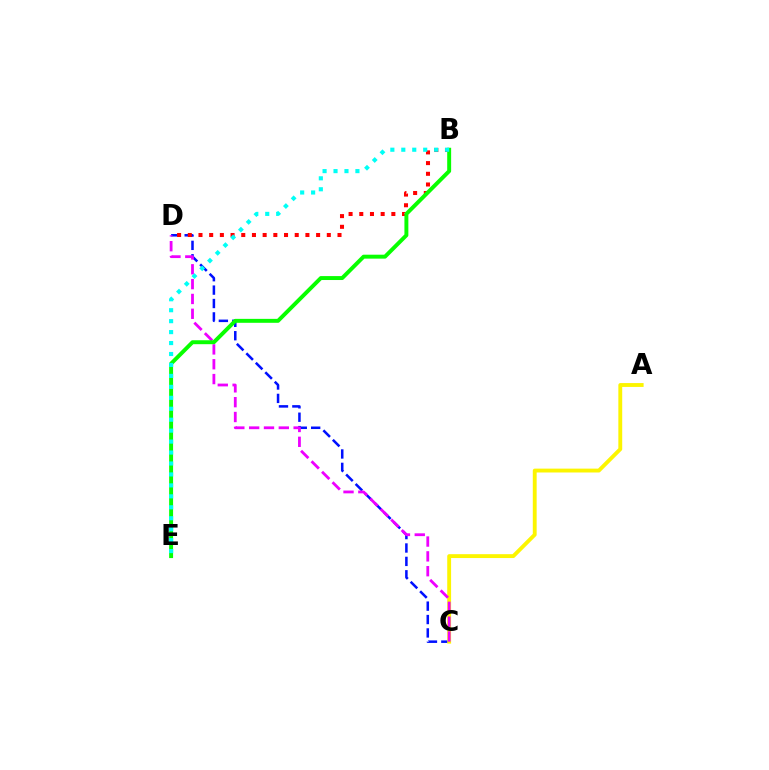{('C', 'D'): [{'color': '#0010ff', 'line_style': 'dashed', 'thickness': 1.82}, {'color': '#ee00ff', 'line_style': 'dashed', 'thickness': 2.01}], ('B', 'D'): [{'color': '#ff0000', 'line_style': 'dotted', 'thickness': 2.91}], ('A', 'C'): [{'color': '#fcf500', 'line_style': 'solid', 'thickness': 2.78}], ('B', 'E'): [{'color': '#08ff00', 'line_style': 'solid', 'thickness': 2.84}, {'color': '#00fff6', 'line_style': 'dotted', 'thickness': 2.97}]}